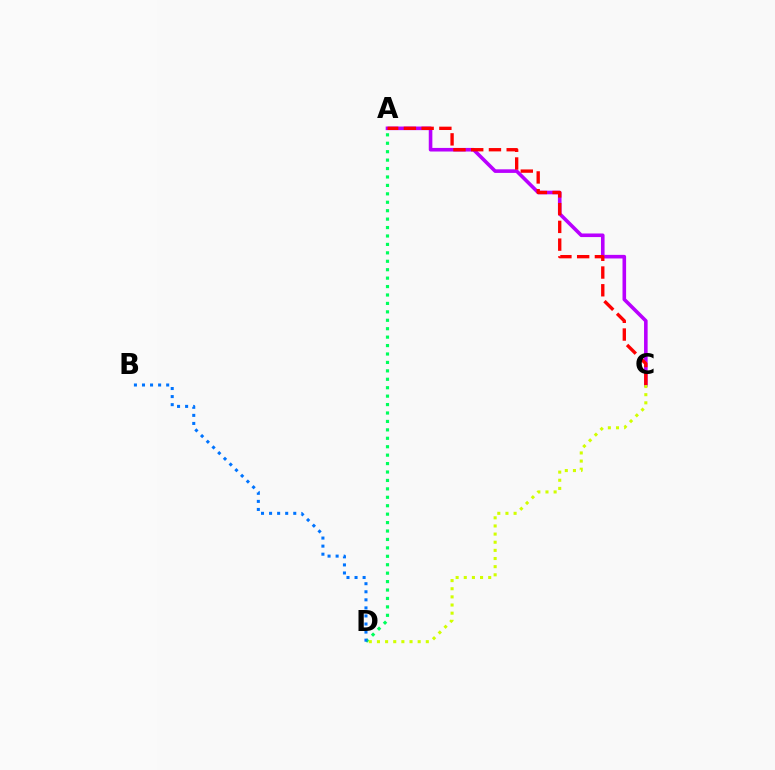{('A', 'C'): [{'color': '#b900ff', 'line_style': 'solid', 'thickness': 2.59}, {'color': '#ff0000', 'line_style': 'dashed', 'thickness': 2.41}], ('A', 'D'): [{'color': '#00ff5c', 'line_style': 'dotted', 'thickness': 2.29}], ('C', 'D'): [{'color': '#d1ff00', 'line_style': 'dotted', 'thickness': 2.21}], ('B', 'D'): [{'color': '#0074ff', 'line_style': 'dotted', 'thickness': 2.19}]}